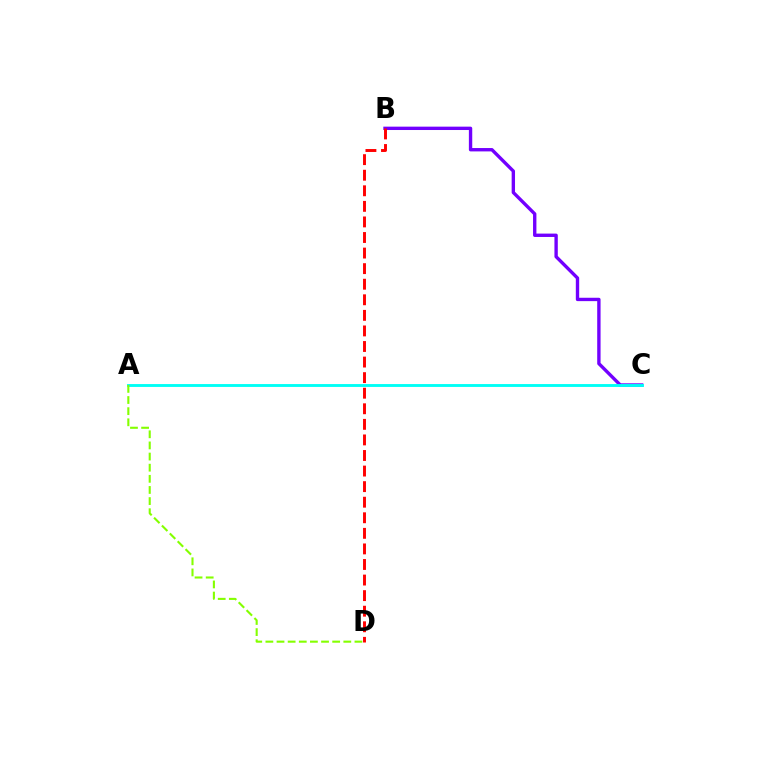{('B', 'C'): [{'color': '#7200ff', 'line_style': 'solid', 'thickness': 2.42}], ('B', 'D'): [{'color': '#ff0000', 'line_style': 'dashed', 'thickness': 2.12}], ('A', 'C'): [{'color': '#00fff6', 'line_style': 'solid', 'thickness': 2.07}], ('A', 'D'): [{'color': '#84ff00', 'line_style': 'dashed', 'thickness': 1.51}]}